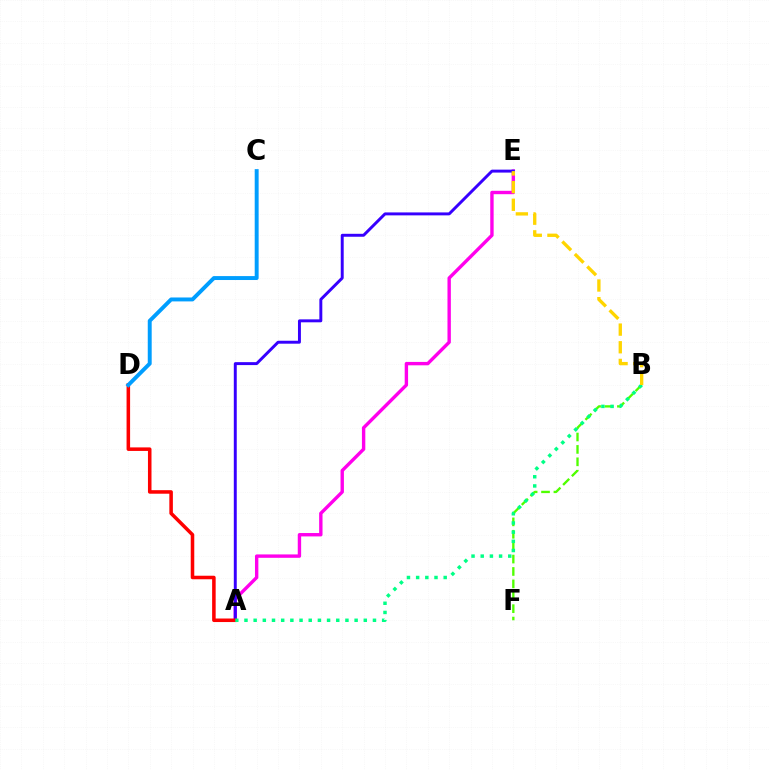{('B', 'F'): [{'color': '#4fff00', 'line_style': 'dashed', 'thickness': 1.68}], ('A', 'E'): [{'color': '#ff00ed', 'line_style': 'solid', 'thickness': 2.44}, {'color': '#3700ff', 'line_style': 'solid', 'thickness': 2.12}], ('A', 'D'): [{'color': '#ff0000', 'line_style': 'solid', 'thickness': 2.55}], ('C', 'D'): [{'color': '#009eff', 'line_style': 'solid', 'thickness': 2.83}], ('A', 'B'): [{'color': '#00ff86', 'line_style': 'dotted', 'thickness': 2.49}], ('B', 'E'): [{'color': '#ffd500', 'line_style': 'dashed', 'thickness': 2.4}]}